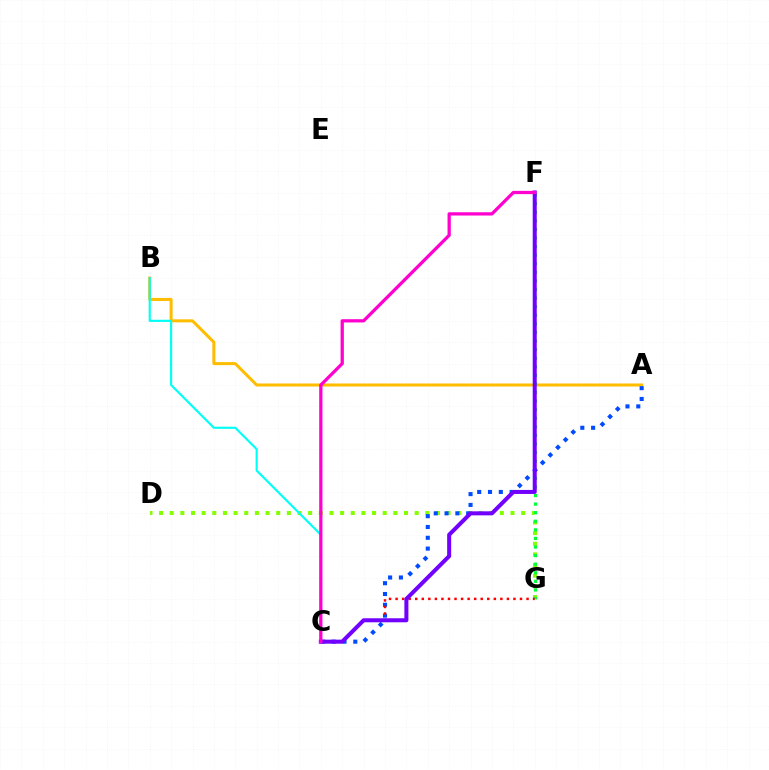{('A', 'B'): [{'color': '#ffbd00', 'line_style': 'solid', 'thickness': 2.18}], ('D', 'G'): [{'color': '#84ff00', 'line_style': 'dotted', 'thickness': 2.89}], ('F', 'G'): [{'color': '#00ff39', 'line_style': 'dotted', 'thickness': 2.33}], ('A', 'C'): [{'color': '#004bff', 'line_style': 'dotted', 'thickness': 2.94}], ('C', 'G'): [{'color': '#ff0000', 'line_style': 'dotted', 'thickness': 1.78}], ('B', 'C'): [{'color': '#00fff6', 'line_style': 'solid', 'thickness': 1.54}], ('C', 'F'): [{'color': '#7200ff', 'line_style': 'solid', 'thickness': 2.9}, {'color': '#ff00cf', 'line_style': 'solid', 'thickness': 2.35}]}